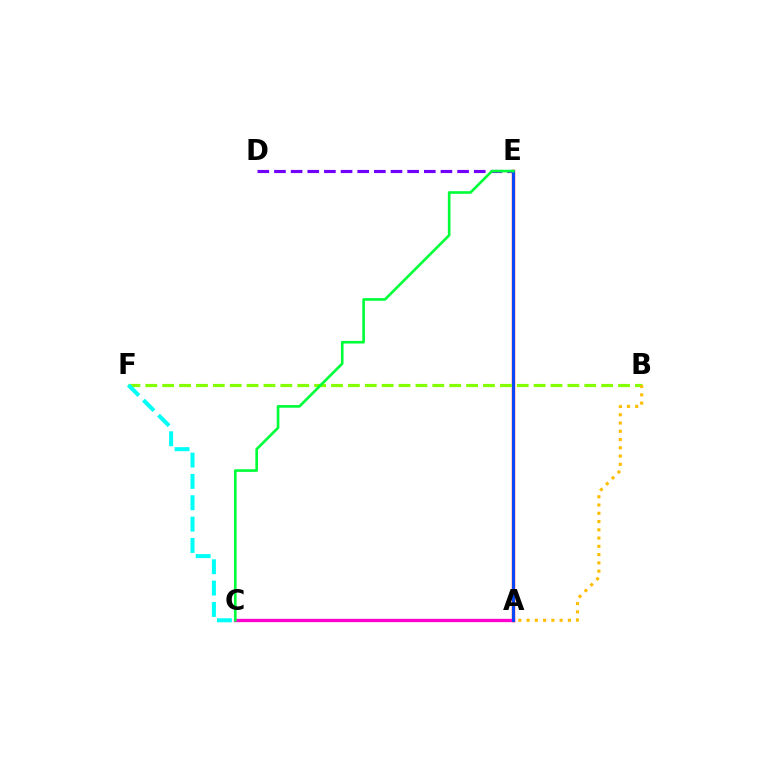{('A', 'E'): [{'color': '#ff0000', 'line_style': 'solid', 'thickness': 2.44}, {'color': '#004bff', 'line_style': 'solid', 'thickness': 2.05}], ('B', 'F'): [{'color': '#84ff00', 'line_style': 'dashed', 'thickness': 2.29}], ('C', 'F'): [{'color': '#00fff6', 'line_style': 'dashed', 'thickness': 2.9}], ('A', 'B'): [{'color': '#ffbd00', 'line_style': 'dotted', 'thickness': 2.24}], ('A', 'C'): [{'color': '#ff00cf', 'line_style': 'solid', 'thickness': 2.38}], ('D', 'E'): [{'color': '#7200ff', 'line_style': 'dashed', 'thickness': 2.26}], ('C', 'E'): [{'color': '#00ff39', 'line_style': 'solid', 'thickness': 1.91}]}